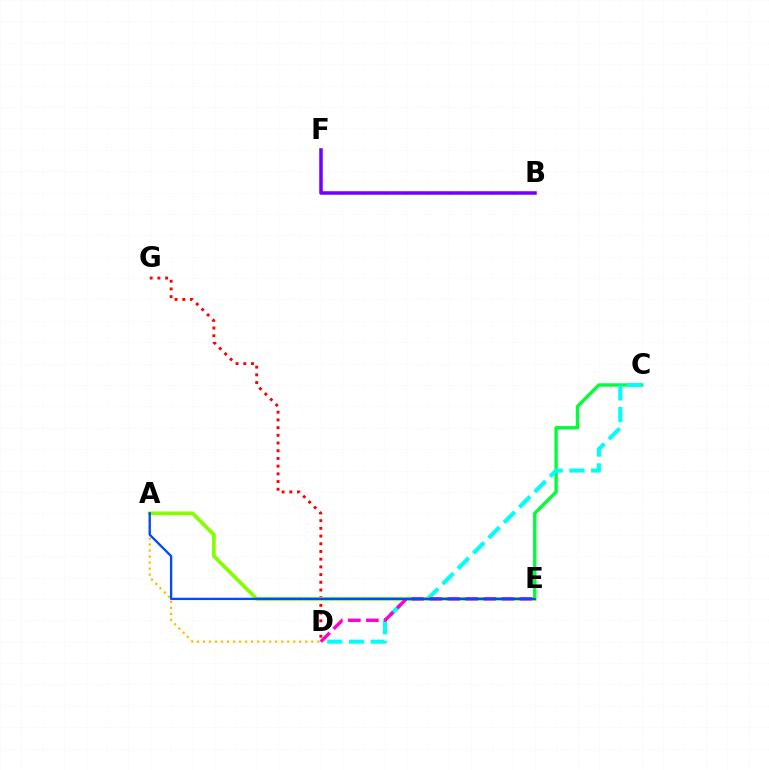{('C', 'E'): [{'color': '#00ff39', 'line_style': 'solid', 'thickness': 2.44}], ('C', 'D'): [{'color': '#00fff6', 'line_style': 'dashed', 'thickness': 2.95}], ('D', 'G'): [{'color': '#ff0000', 'line_style': 'dotted', 'thickness': 2.09}], ('A', 'D'): [{'color': '#ffbd00', 'line_style': 'dotted', 'thickness': 1.63}], ('A', 'E'): [{'color': '#84ff00', 'line_style': 'solid', 'thickness': 2.67}, {'color': '#004bff', 'line_style': 'solid', 'thickness': 1.66}], ('D', 'E'): [{'color': '#ff00cf', 'line_style': 'dashed', 'thickness': 2.45}], ('B', 'F'): [{'color': '#7200ff', 'line_style': 'solid', 'thickness': 2.53}]}